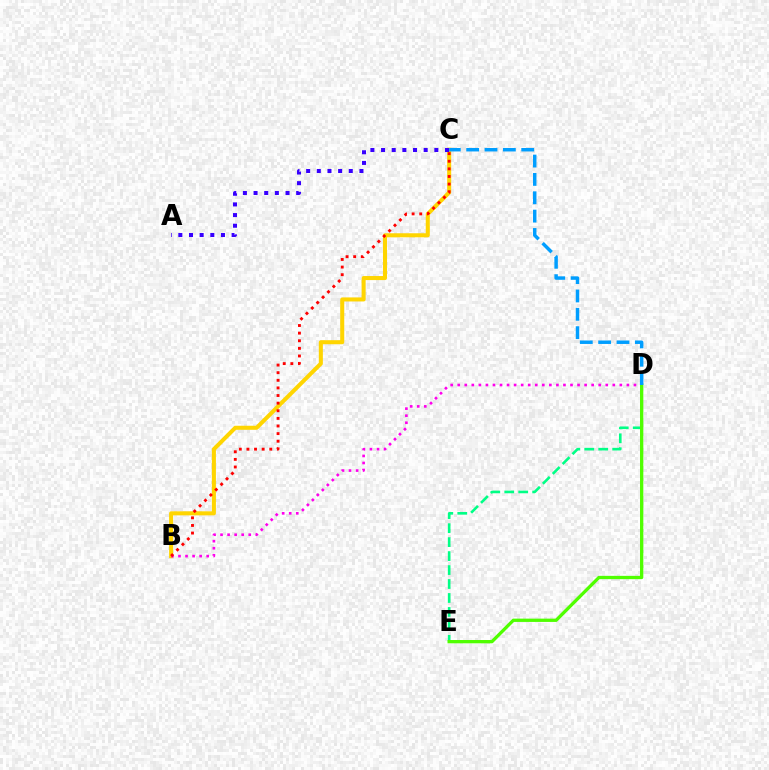{('B', 'C'): [{'color': '#ffd500', 'line_style': 'solid', 'thickness': 2.92}, {'color': '#ff0000', 'line_style': 'dotted', 'thickness': 2.07}], ('A', 'C'): [{'color': '#3700ff', 'line_style': 'dotted', 'thickness': 2.9}], ('B', 'D'): [{'color': '#ff00ed', 'line_style': 'dotted', 'thickness': 1.92}], ('D', 'E'): [{'color': '#00ff86', 'line_style': 'dashed', 'thickness': 1.9}, {'color': '#4fff00', 'line_style': 'solid', 'thickness': 2.37}], ('C', 'D'): [{'color': '#009eff', 'line_style': 'dashed', 'thickness': 2.49}]}